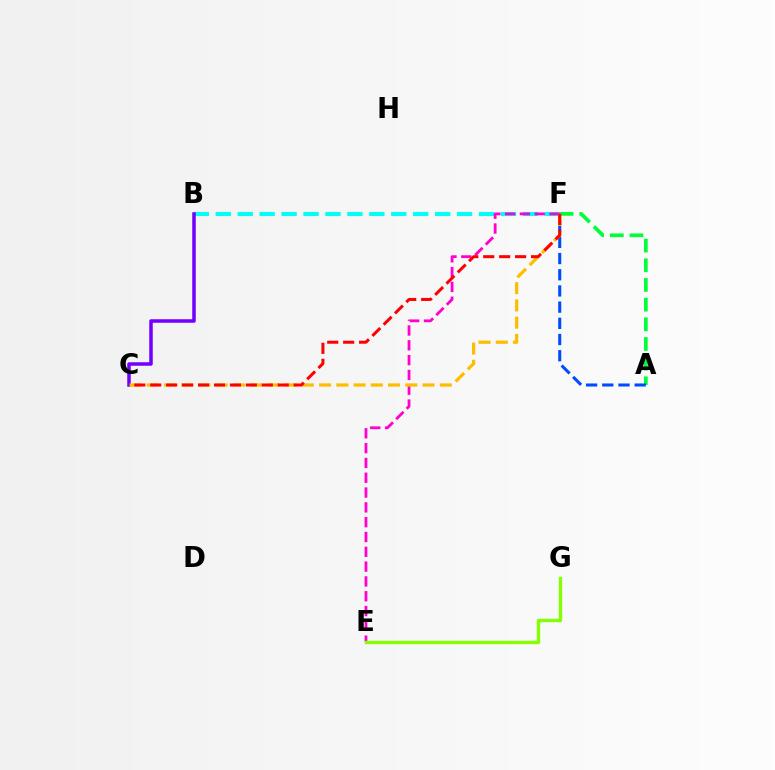{('A', 'F'): [{'color': '#00ff39', 'line_style': 'dashed', 'thickness': 2.67}, {'color': '#004bff', 'line_style': 'dashed', 'thickness': 2.2}], ('B', 'F'): [{'color': '#00fff6', 'line_style': 'dashed', 'thickness': 2.98}], ('B', 'C'): [{'color': '#7200ff', 'line_style': 'solid', 'thickness': 2.53}], ('E', 'F'): [{'color': '#ff00cf', 'line_style': 'dashed', 'thickness': 2.01}], ('C', 'F'): [{'color': '#ffbd00', 'line_style': 'dashed', 'thickness': 2.34}, {'color': '#ff0000', 'line_style': 'dashed', 'thickness': 2.17}], ('E', 'G'): [{'color': '#84ff00', 'line_style': 'solid', 'thickness': 2.42}]}